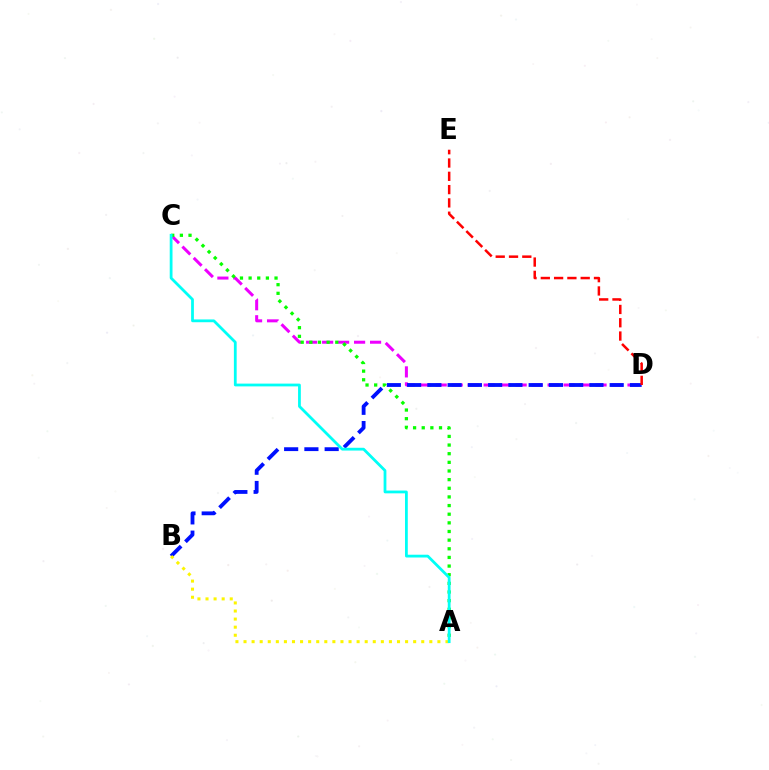{('C', 'D'): [{'color': '#ee00ff', 'line_style': 'dashed', 'thickness': 2.17}], ('B', 'D'): [{'color': '#0010ff', 'line_style': 'dashed', 'thickness': 2.75}], ('D', 'E'): [{'color': '#ff0000', 'line_style': 'dashed', 'thickness': 1.81}], ('A', 'C'): [{'color': '#08ff00', 'line_style': 'dotted', 'thickness': 2.35}, {'color': '#00fff6', 'line_style': 'solid', 'thickness': 2.0}], ('A', 'B'): [{'color': '#fcf500', 'line_style': 'dotted', 'thickness': 2.19}]}